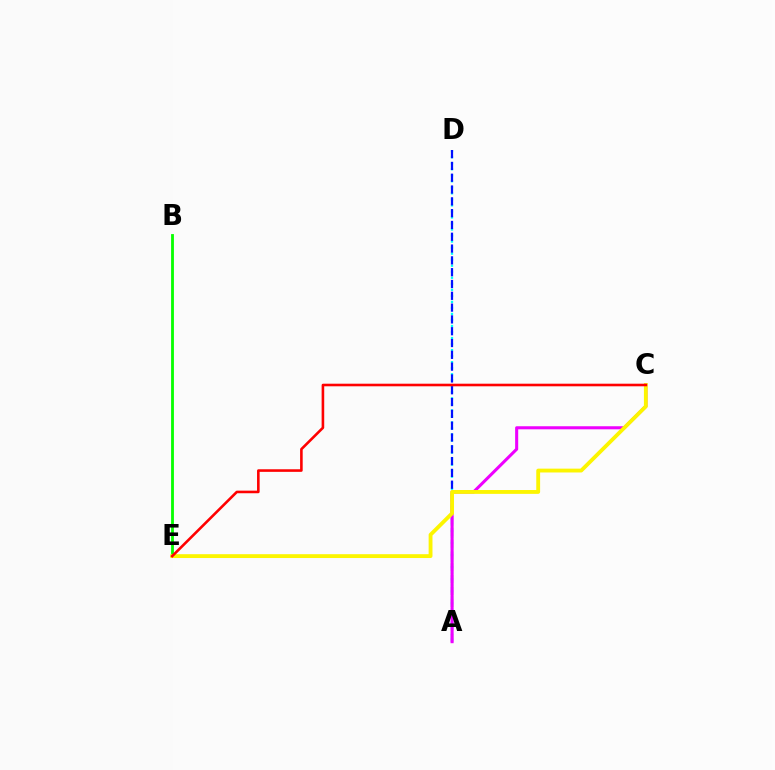{('B', 'E'): [{'color': '#08ff00', 'line_style': 'solid', 'thickness': 2.03}], ('A', 'D'): [{'color': '#00fff6', 'line_style': 'dotted', 'thickness': 1.64}, {'color': '#0010ff', 'line_style': 'dashed', 'thickness': 1.6}], ('A', 'C'): [{'color': '#ee00ff', 'line_style': 'solid', 'thickness': 2.21}], ('C', 'E'): [{'color': '#fcf500', 'line_style': 'solid', 'thickness': 2.76}, {'color': '#ff0000', 'line_style': 'solid', 'thickness': 1.87}]}